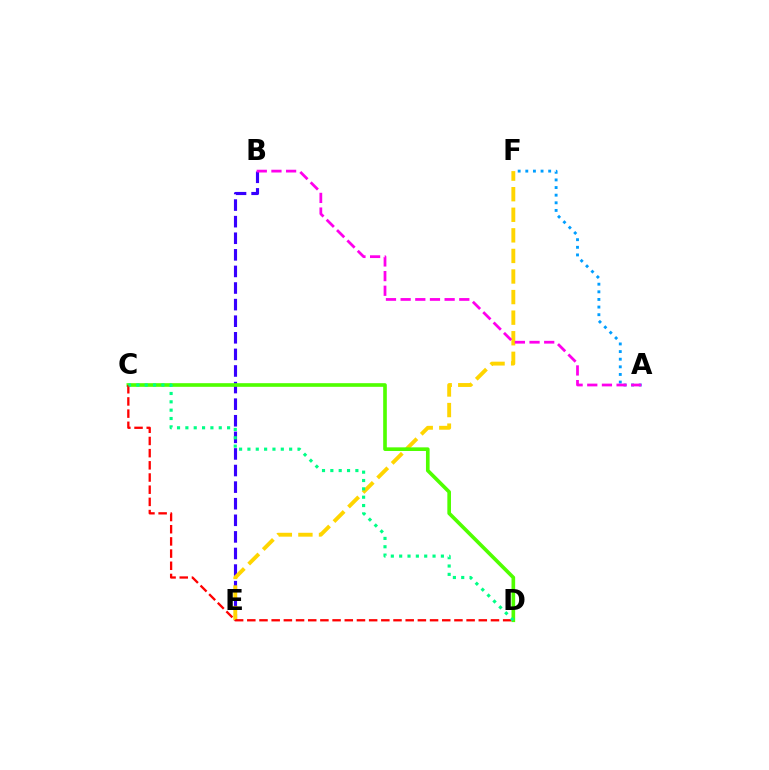{('B', 'E'): [{'color': '#3700ff', 'line_style': 'dashed', 'thickness': 2.25}], ('E', 'F'): [{'color': '#ffd500', 'line_style': 'dashed', 'thickness': 2.8}], ('C', 'D'): [{'color': '#4fff00', 'line_style': 'solid', 'thickness': 2.62}, {'color': '#ff0000', 'line_style': 'dashed', 'thickness': 1.66}, {'color': '#00ff86', 'line_style': 'dotted', 'thickness': 2.27}], ('A', 'F'): [{'color': '#009eff', 'line_style': 'dotted', 'thickness': 2.07}], ('A', 'B'): [{'color': '#ff00ed', 'line_style': 'dashed', 'thickness': 1.99}]}